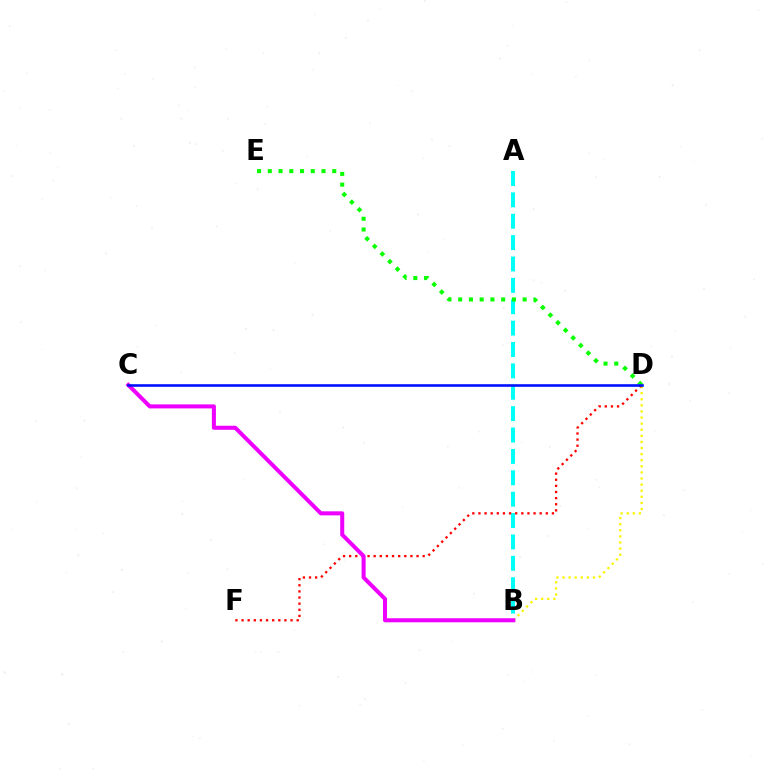{('A', 'B'): [{'color': '#00fff6', 'line_style': 'dashed', 'thickness': 2.9}], ('B', 'D'): [{'color': '#fcf500', 'line_style': 'dotted', 'thickness': 1.66}], ('D', 'F'): [{'color': '#ff0000', 'line_style': 'dotted', 'thickness': 1.66}], ('B', 'C'): [{'color': '#ee00ff', 'line_style': 'solid', 'thickness': 2.91}], ('D', 'E'): [{'color': '#08ff00', 'line_style': 'dotted', 'thickness': 2.92}], ('C', 'D'): [{'color': '#0010ff', 'line_style': 'solid', 'thickness': 1.88}]}